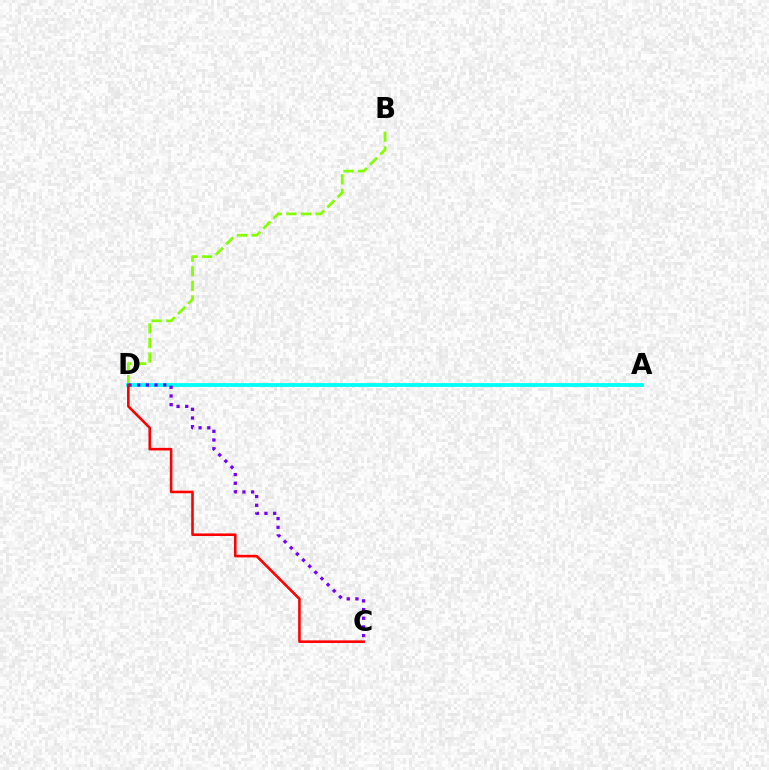{('B', 'D'): [{'color': '#84ff00', 'line_style': 'dashed', 'thickness': 1.98}], ('A', 'D'): [{'color': '#00fff6', 'line_style': 'solid', 'thickness': 2.73}], ('C', 'D'): [{'color': '#7200ff', 'line_style': 'dotted', 'thickness': 2.36}, {'color': '#ff0000', 'line_style': 'solid', 'thickness': 1.86}]}